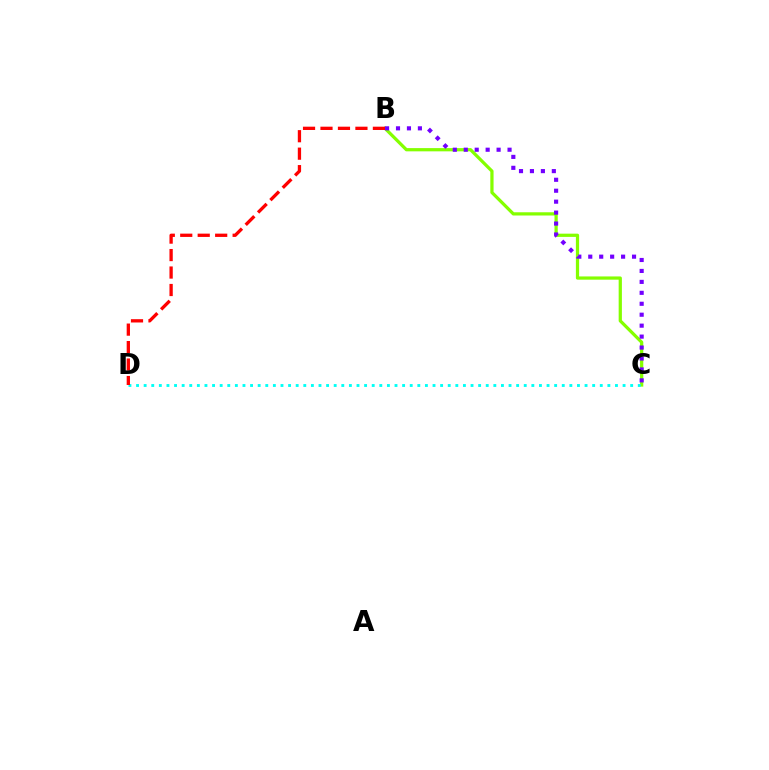{('B', 'C'): [{'color': '#84ff00', 'line_style': 'solid', 'thickness': 2.33}, {'color': '#7200ff', 'line_style': 'dotted', 'thickness': 2.97}], ('C', 'D'): [{'color': '#00fff6', 'line_style': 'dotted', 'thickness': 2.07}], ('B', 'D'): [{'color': '#ff0000', 'line_style': 'dashed', 'thickness': 2.37}]}